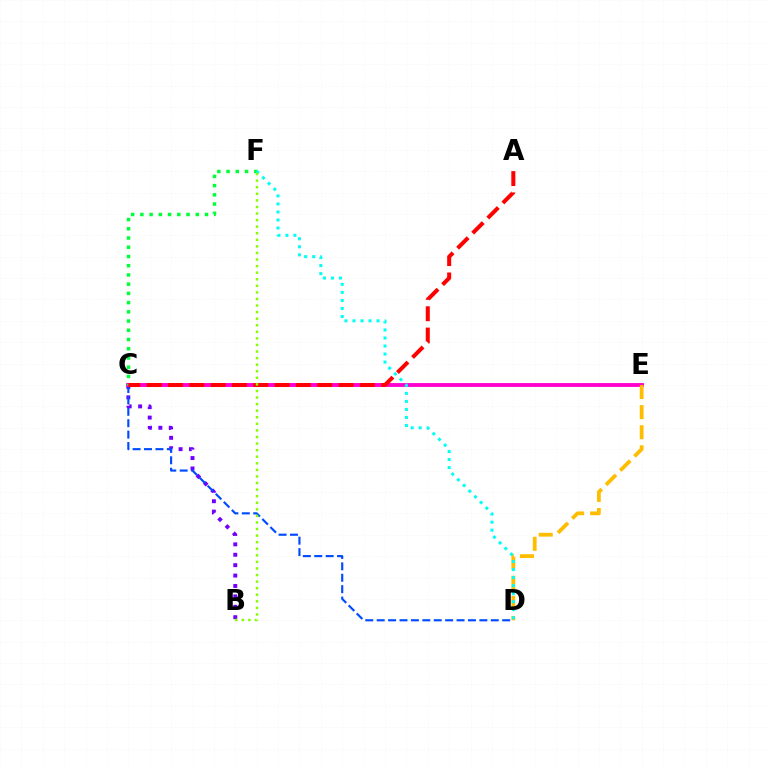{('B', 'C'): [{'color': '#7200ff', 'line_style': 'dotted', 'thickness': 2.83}], ('C', 'D'): [{'color': '#004bff', 'line_style': 'dashed', 'thickness': 1.55}], ('C', 'E'): [{'color': '#ff00cf', 'line_style': 'solid', 'thickness': 2.77}], ('C', 'F'): [{'color': '#00ff39', 'line_style': 'dotted', 'thickness': 2.51}], ('D', 'E'): [{'color': '#ffbd00', 'line_style': 'dashed', 'thickness': 2.73}], ('D', 'F'): [{'color': '#00fff6', 'line_style': 'dotted', 'thickness': 2.18}], ('A', 'C'): [{'color': '#ff0000', 'line_style': 'dashed', 'thickness': 2.9}], ('B', 'F'): [{'color': '#84ff00', 'line_style': 'dotted', 'thickness': 1.79}]}